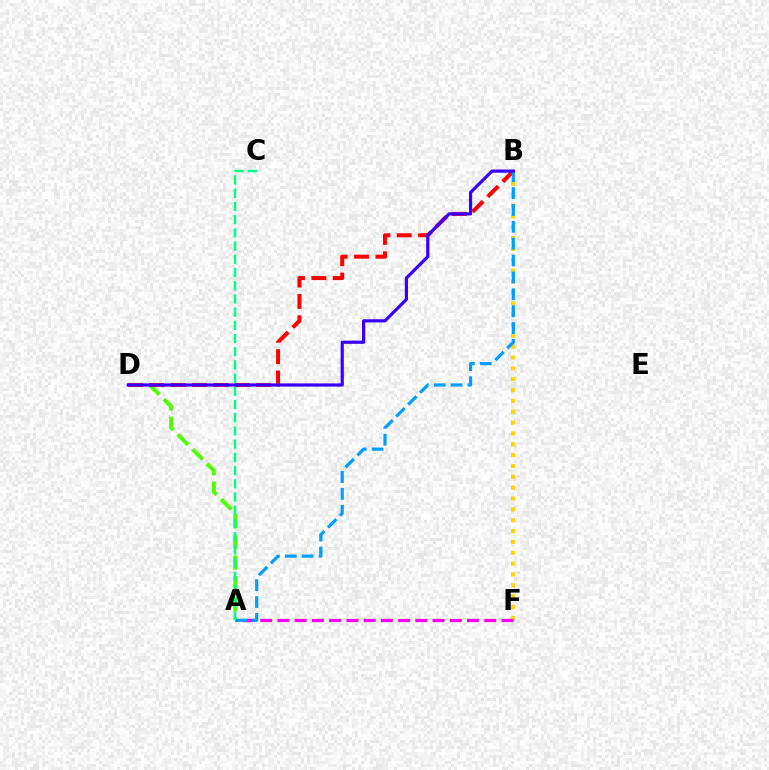{('A', 'D'): [{'color': '#4fff00', 'line_style': 'dashed', 'thickness': 2.81}], ('B', 'F'): [{'color': '#ffd500', 'line_style': 'dotted', 'thickness': 2.95}], ('B', 'D'): [{'color': '#ff0000', 'line_style': 'dashed', 'thickness': 2.9}, {'color': '#3700ff', 'line_style': 'solid', 'thickness': 2.3}], ('A', 'F'): [{'color': '#ff00ed', 'line_style': 'dashed', 'thickness': 2.34}], ('A', 'B'): [{'color': '#009eff', 'line_style': 'dashed', 'thickness': 2.29}], ('A', 'C'): [{'color': '#00ff86', 'line_style': 'dashed', 'thickness': 1.79}]}